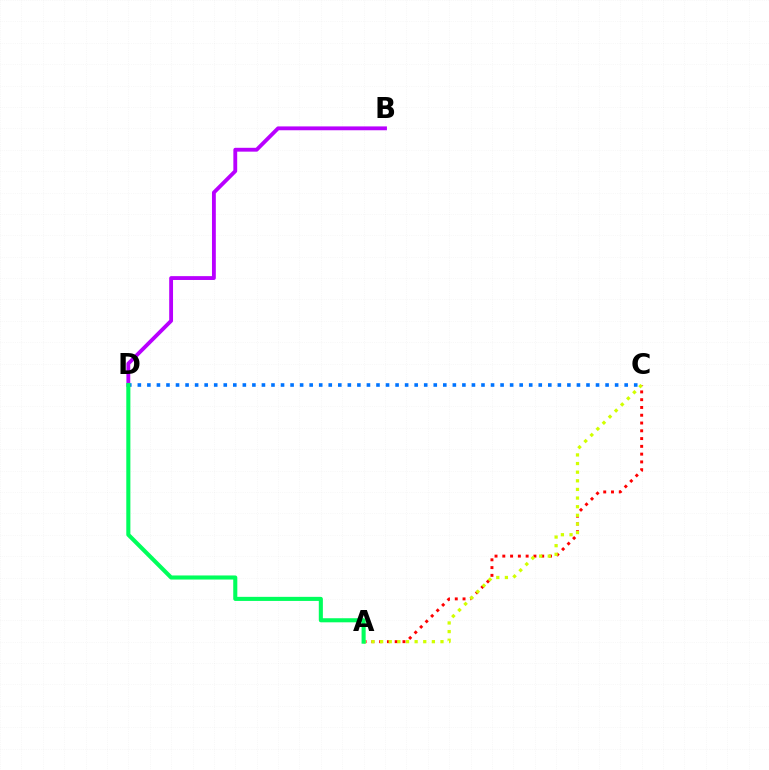{('B', 'D'): [{'color': '#b900ff', 'line_style': 'solid', 'thickness': 2.77}], ('A', 'C'): [{'color': '#ff0000', 'line_style': 'dotted', 'thickness': 2.11}, {'color': '#d1ff00', 'line_style': 'dotted', 'thickness': 2.34}], ('C', 'D'): [{'color': '#0074ff', 'line_style': 'dotted', 'thickness': 2.59}], ('A', 'D'): [{'color': '#00ff5c', 'line_style': 'solid', 'thickness': 2.94}]}